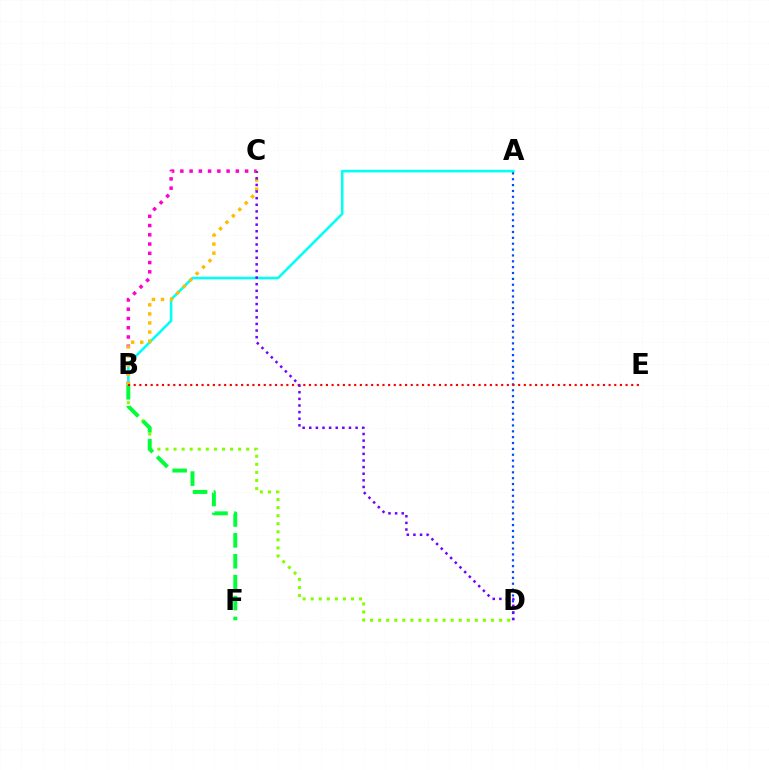{('B', 'C'): [{'color': '#ff00cf', 'line_style': 'dotted', 'thickness': 2.51}, {'color': '#ffbd00', 'line_style': 'dotted', 'thickness': 2.47}], ('B', 'D'): [{'color': '#84ff00', 'line_style': 'dotted', 'thickness': 2.19}], ('A', 'B'): [{'color': '#00fff6', 'line_style': 'solid', 'thickness': 1.85}], ('B', 'F'): [{'color': '#00ff39', 'line_style': 'dashed', 'thickness': 2.84}], ('A', 'D'): [{'color': '#004bff', 'line_style': 'dotted', 'thickness': 1.59}], ('B', 'E'): [{'color': '#ff0000', 'line_style': 'dotted', 'thickness': 1.54}], ('C', 'D'): [{'color': '#7200ff', 'line_style': 'dotted', 'thickness': 1.8}]}